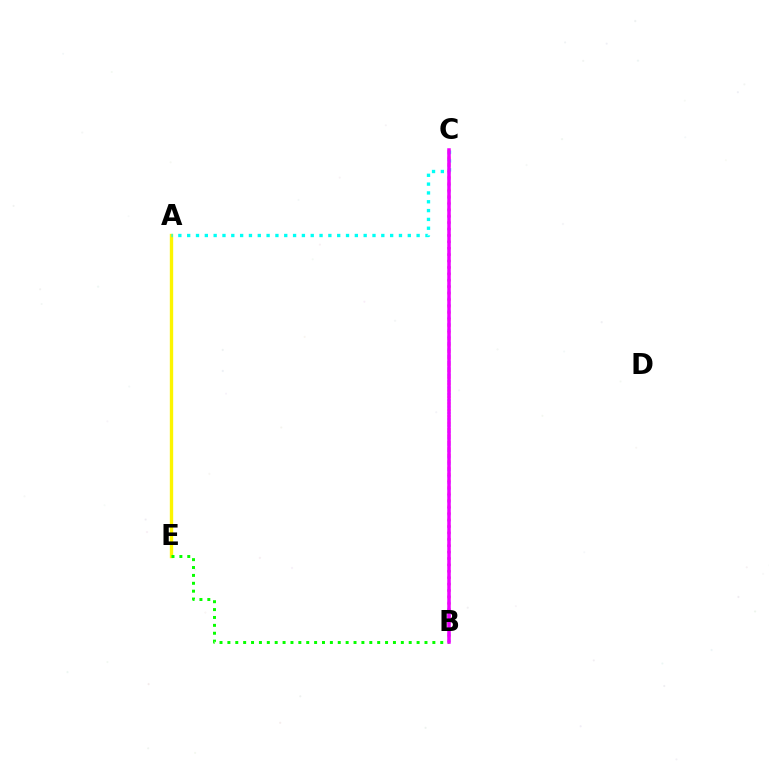{('B', 'C'): [{'color': '#0010ff', 'line_style': 'dotted', 'thickness': 1.72}, {'color': '#ff0000', 'line_style': 'dotted', 'thickness': 1.76}, {'color': '#ee00ff', 'line_style': 'solid', 'thickness': 2.53}], ('A', 'E'): [{'color': '#fcf500', 'line_style': 'solid', 'thickness': 2.42}], ('B', 'E'): [{'color': '#08ff00', 'line_style': 'dotted', 'thickness': 2.14}], ('A', 'C'): [{'color': '#00fff6', 'line_style': 'dotted', 'thickness': 2.4}]}